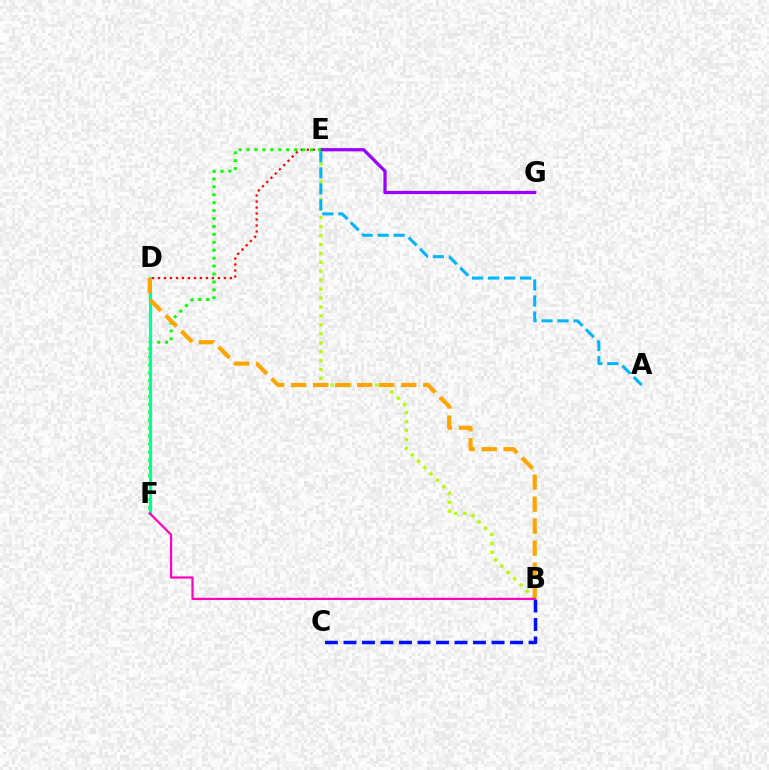{('B', 'C'): [{'color': '#0010ff', 'line_style': 'dashed', 'thickness': 2.51}], ('E', 'G'): [{'color': '#9b00ff', 'line_style': 'solid', 'thickness': 2.32}], ('D', 'E'): [{'color': '#ff0000', 'line_style': 'dotted', 'thickness': 1.63}], ('E', 'F'): [{'color': '#08ff00', 'line_style': 'dotted', 'thickness': 2.15}], ('B', 'E'): [{'color': '#b3ff00', 'line_style': 'dotted', 'thickness': 2.43}], ('D', 'F'): [{'color': '#00ff9d', 'line_style': 'solid', 'thickness': 2.28}], ('A', 'E'): [{'color': '#00b5ff', 'line_style': 'dashed', 'thickness': 2.18}], ('B', 'D'): [{'color': '#ffa500', 'line_style': 'dashed', 'thickness': 2.99}], ('B', 'F'): [{'color': '#ff00bd', 'line_style': 'solid', 'thickness': 1.57}]}